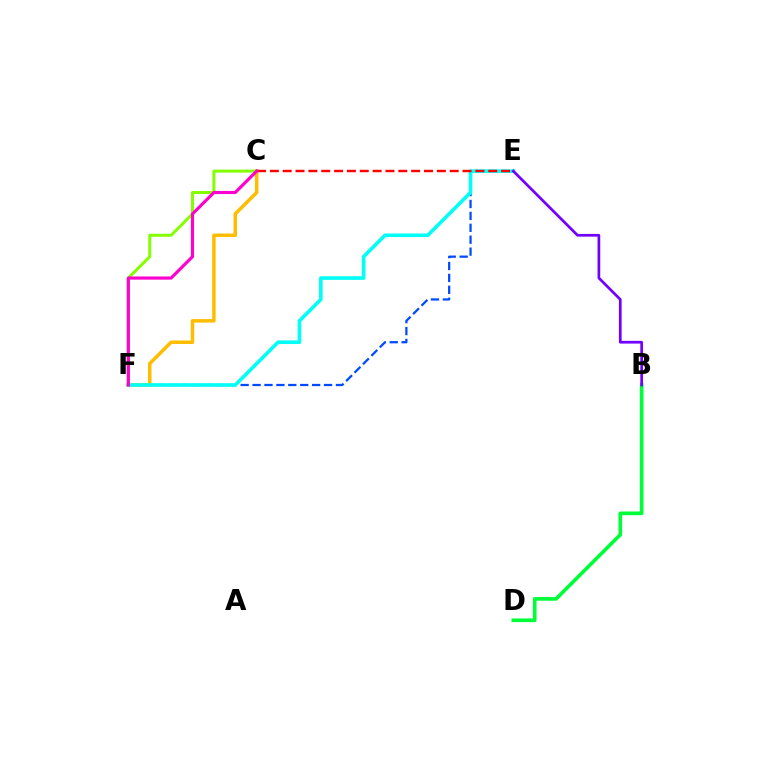{('B', 'D'): [{'color': '#00ff39', 'line_style': 'solid', 'thickness': 2.64}], ('E', 'F'): [{'color': '#004bff', 'line_style': 'dashed', 'thickness': 1.62}, {'color': '#00fff6', 'line_style': 'solid', 'thickness': 2.61}], ('C', 'F'): [{'color': '#ffbd00', 'line_style': 'solid', 'thickness': 2.52}, {'color': '#84ff00', 'line_style': 'solid', 'thickness': 2.16}, {'color': '#ff00cf', 'line_style': 'solid', 'thickness': 2.27}], ('C', 'E'): [{'color': '#ff0000', 'line_style': 'dashed', 'thickness': 1.75}], ('B', 'E'): [{'color': '#7200ff', 'line_style': 'solid', 'thickness': 1.95}]}